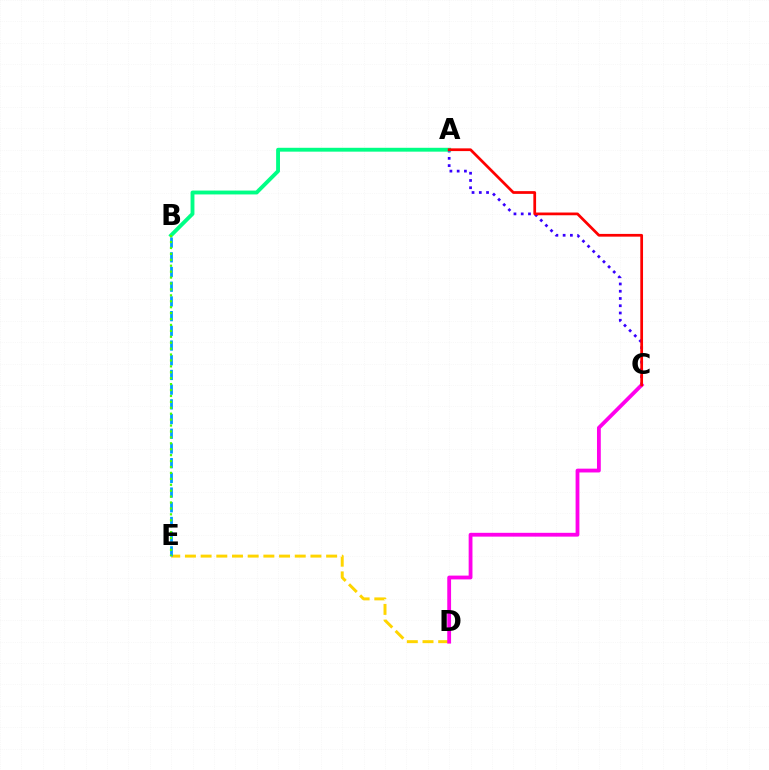{('A', 'C'): [{'color': '#3700ff', 'line_style': 'dotted', 'thickness': 1.97}, {'color': '#ff0000', 'line_style': 'solid', 'thickness': 1.97}], ('D', 'E'): [{'color': '#ffd500', 'line_style': 'dashed', 'thickness': 2.13}], ('C', 'D'): [{'color': '#ff00ed', 'line_style': 'solid', 'thickness': 2.74}], ('A', 'B'): [{'color': '#00ff86', 'line_style': 'solid', 'thickness': 2.78}], ('B', 'E'): [{'color': '#009eff', 'line_style': 'dashed', 'thickness': 2.0}, {'color': '#4fff00', 'line_style': 'dotted', 'thickness': 1.61}]}